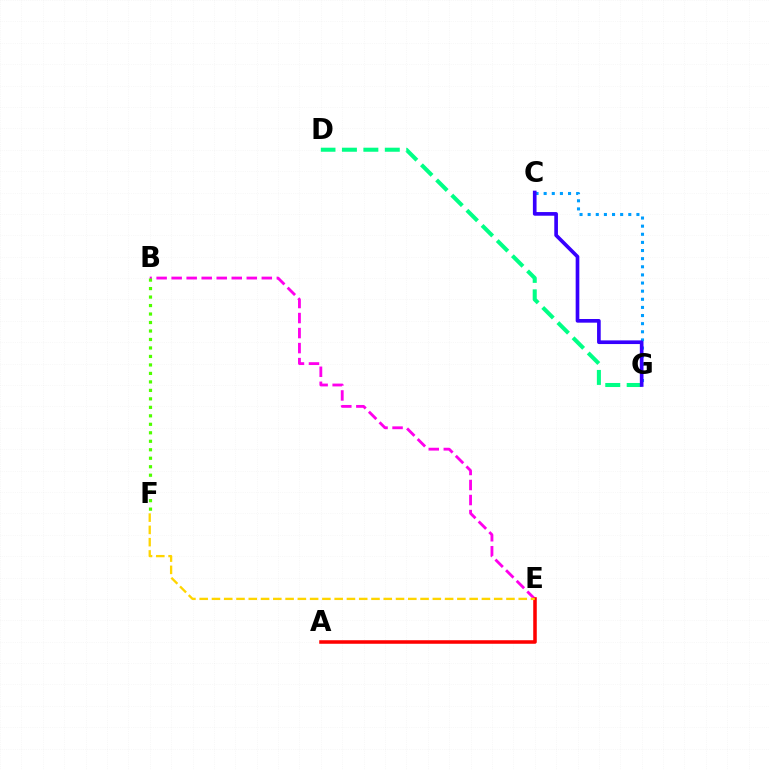{('B', 'E'): [{'color': '#ff00ed', 'line_style': 'dashed', 'thickness': 2.04}], ('D', 'G'): [{'color': '#00ff86', 'line_style': 'dashed', 'thickness': 2.91}], ('C', 'G'): [{'color': '#009eff', 'line_style': 'dotted', 'thickness': 2.21}, {'color': '#3700ff', 'line_style': 'solid', 'thickness': 2.64}], ('A', 'E'): [{'color': '#ff0000', 'line_style': 'solid', 'thickness': 2.55}], ('B', 'F'): [{'color': '#4fff00', 'line_style': 'dotted', 'thickness': 2.3}], ('E', 'F'): [{'color': '#ffd500', 'line_style': 'dashed', 'thickness': 1.67}]}